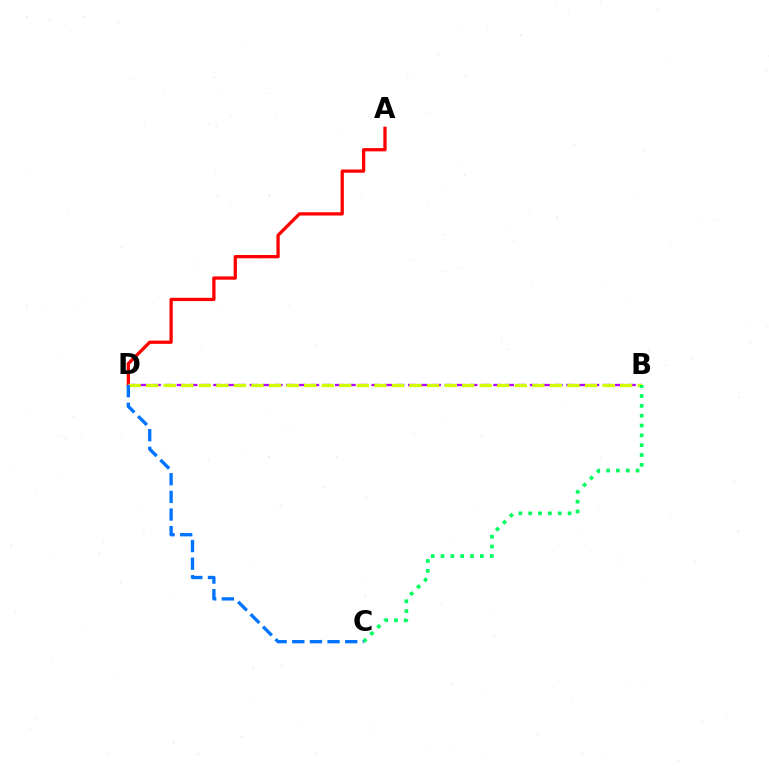{('A', 'D'): [{'color': '#ff0000', 'line_style': 'solid', 'thickness': 2.36}], ('B', 'D'): [{'color': '#b900ff', 'line_style': 'dashed', 'thickness': 1.65}, {'color': '#d1ff00', 'line_style': 'dashed', 'thickness': 2.38}], ('B', 'C'): [{'color': '#00ff5c', 'line_style': 'dotted', 'thickness': 2.67}], ('C', 'D'): [{'color': '#0074ff', 'line_style': 'dashed', 'thickness': 2.4}]}